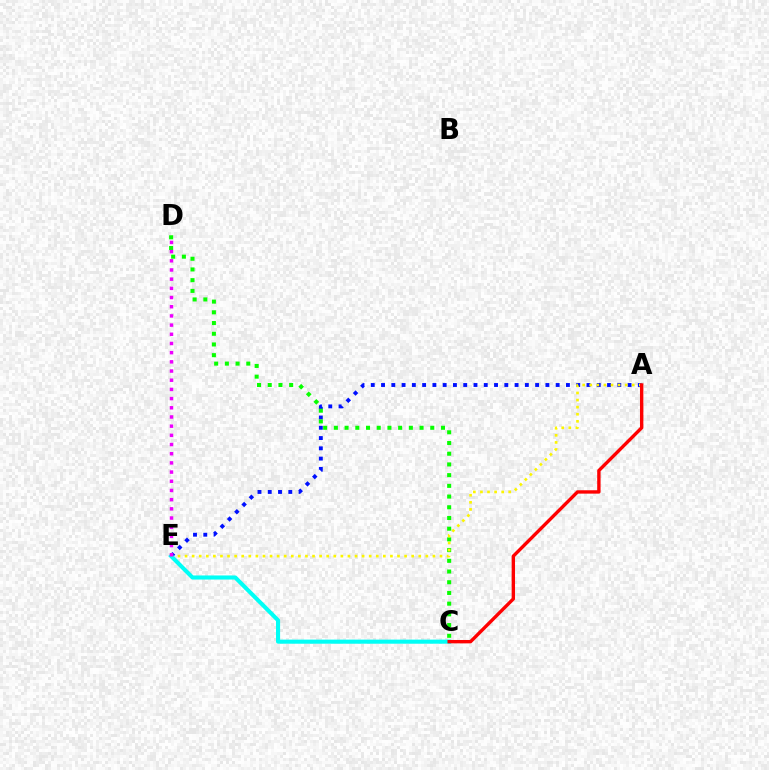{('A', 'E'): [{'color': '#0010ff', 'line_style': 'dotted', 'thickness': 2.79}, {'color': '#fcf500', 'line_style': 'dotted', 'thickness': 1.92}], ('C', 'D'): [{'color': '#08ff00', 'line_style': 'dotted', 'thickness': 2.91}], ('C', 'E'): [{'color': '#00fff6', 'line_style': 'solid', 'thickness': 2.94}], ('A', 'C'): [{'color': '#ff0000', 'line_style': 'solid', 'thickness': 2.43}], ('D', 'E'): [{'color': '#ee00ff', 'line_style': 'dotted', 'thickness': 2.5}]}